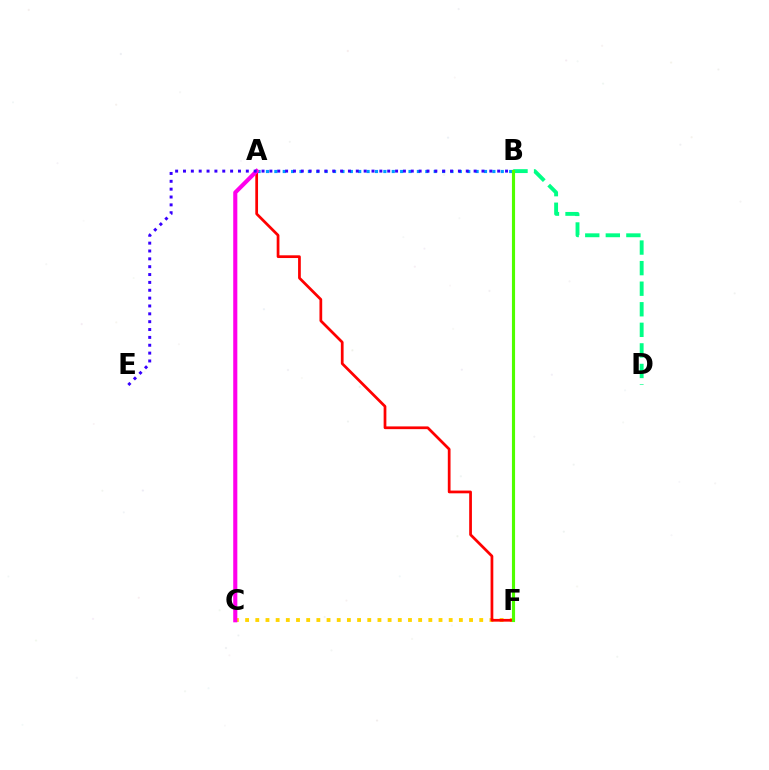{('A', 'B'): [{'color': '#009eff', 'line_style': 'dotted', 'thickness': 2.28}], ('C', 'F'): [{'color': '#ffd500', 'line_style': 'dotted', 'thickness': 2.77}], ('B', 'D'): [{'color': '#00ff86', 'line_style': 'dashed', 'thickness': 2.79}], ('A', 'F'): [{'color': '#ff0000', 'line_style': 'solid', 'thickness': 1.97}], ('A', 'C'): [{'color': '#ff00ed', 'line_style': 'solid', 'thickness': 2.95}], ('B', 'E'): [{'color': '#3700ff', 'line_style': 'dotted', 'thickness': 2.13}], ('B', 'F'): [{'color': '#4fff00', 'line_style': 'solid', 'thickness': 2.26}]}